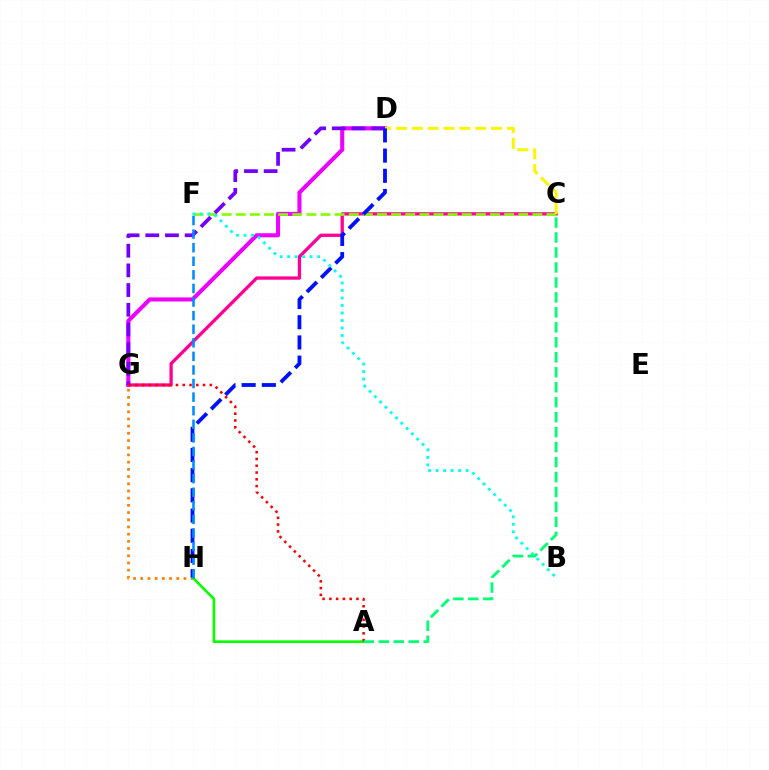{('G', 'H'): [{'color': '#ff7c00', 'line_style': 'dotted', 'thickness': 1.96}], ('C', 'G'): [{'color': '#ff0094', 'line_style': 'solid', 'thickness': 2.37}], ('D', 'G'): [{'color': '#ee00ff', 'line_style': 'solid', 'thickness': 2.93}, {'color': '#7200ff', 'line_style': 'dashed', 'thickness': 2.67}], ('C', 'F'): [{'color': '#84ff00', 'line_style': 'dashed', 'thickness': 1.92}], ('A', 'H'): [{'color': '#08ff00', 'line_style': 'solid', 'thickness': 1.9}], ('C', 'D'): [{'color': '#fcf500', 'line_style': 'dashed', 'thickness': 2.16}], ('A', 'G'): [{'color': '#ff0000', 'line_style': 'dotted', 'thickness': 1.84}], ('D', 'H'): [{'color': '#0010ff', 'line_style': 'dashed', 'thickness': 2.75}], ('F', 'H'): [{'color': '#008cff', 'line_style': 'dashed', 'thickness': 1.85}], ('B', 'F'): [{'color': '#00fff6', 'line_style': 'dotted', 'thickness': 2.04}], ('A', 'C'): [{'color': '#00ff74', 'line_style': 'dashed', 'thickness': 2.03}]}